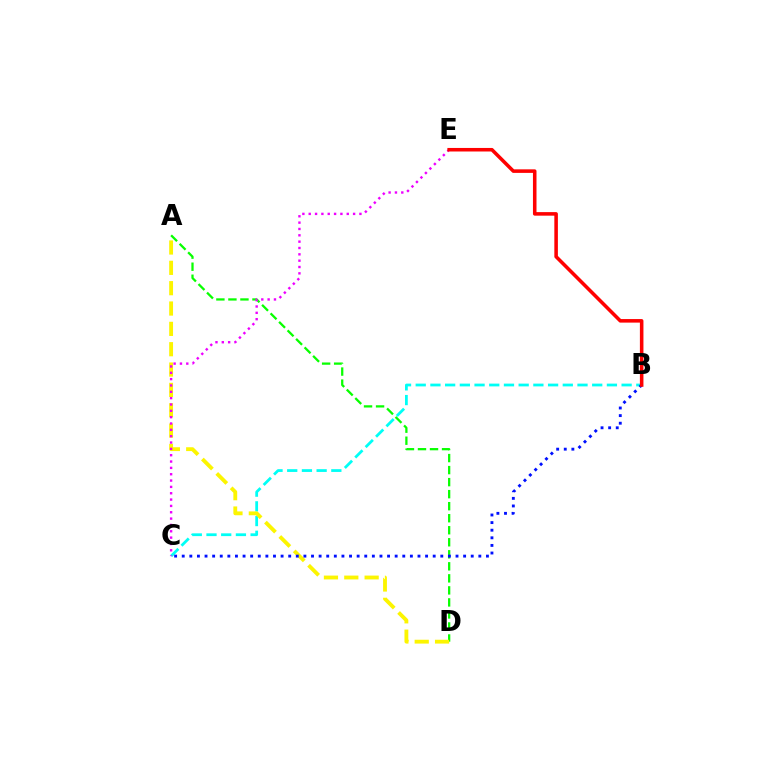{('B', 'C'): [{'color': '#00fff6', 'line_style': 'dashed', 'thickness': 2.0}, {'color': '#0010ff', 'line_style': 'dotted', 'thickness': 2.07}], ('A', 'D'): [{'color': '#08ff00', 'line_style': 'dashed', 'thickness': 1.63}, {'color': '#fcf500', 'line_style': 'dashed', 'thickness': 2.76}], ('C', 'E'): [{'color': '#ee00ff', 'line_style': 'dotted', 'thickness': 1.72}], ('B', 'E'): [{'color': '#ff0000', 'line_style': 'solid', 'thickness': 2.55}]}